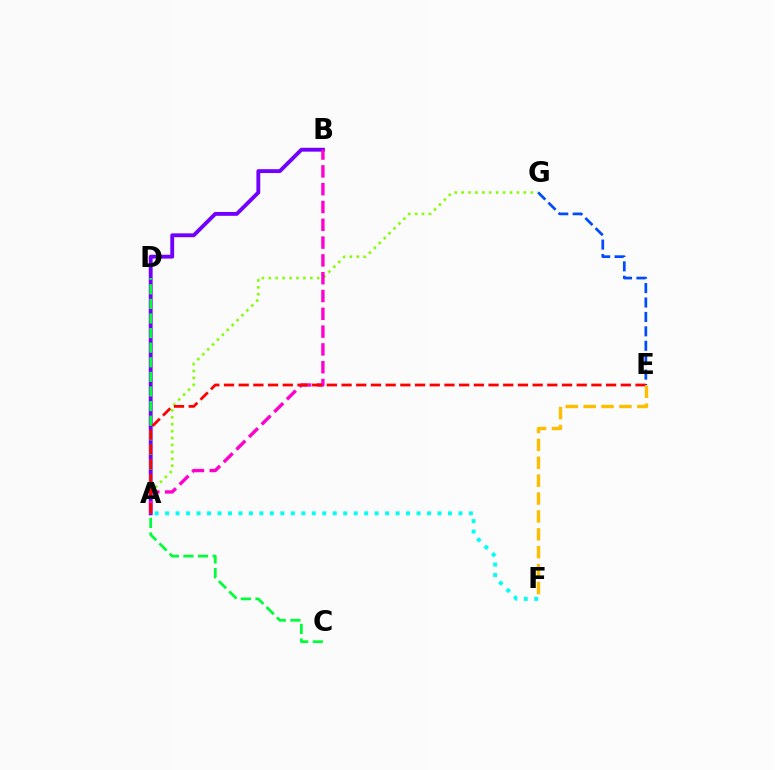{('A', 'G'): [{'color': '#84ff00', 'line_style': 'dotted', 'thickness': 1.88}], ('A', 'B'): [{'color': '#7200ff', 'line_style': 'solid', 'thickness': 2.78}, {'color': '#ff00cf', 'line_style': 'dashed', 'thickness': 2.42}], ('E', 'G'): [{'color': '#004bff', 'line_style': 'dashed', 'thickness': 1.96}], ('C', 'D'): [{'color': '#00ff39', 'line_style': 'dashed', 'thickness': 1.98}], ('A', 'F'): [{'color': '#00fff6', 'line_style': 'dotted', 'thickness': 2.85}], ('A', 'E'): [{'color': '#ff0000', 'line_style': 'dashed', 'thickness': 2.0}], ('E', 'F'): [{'color': '#ffbd00', 'line_style': 'dashed', 'thickness': 2.43}]}